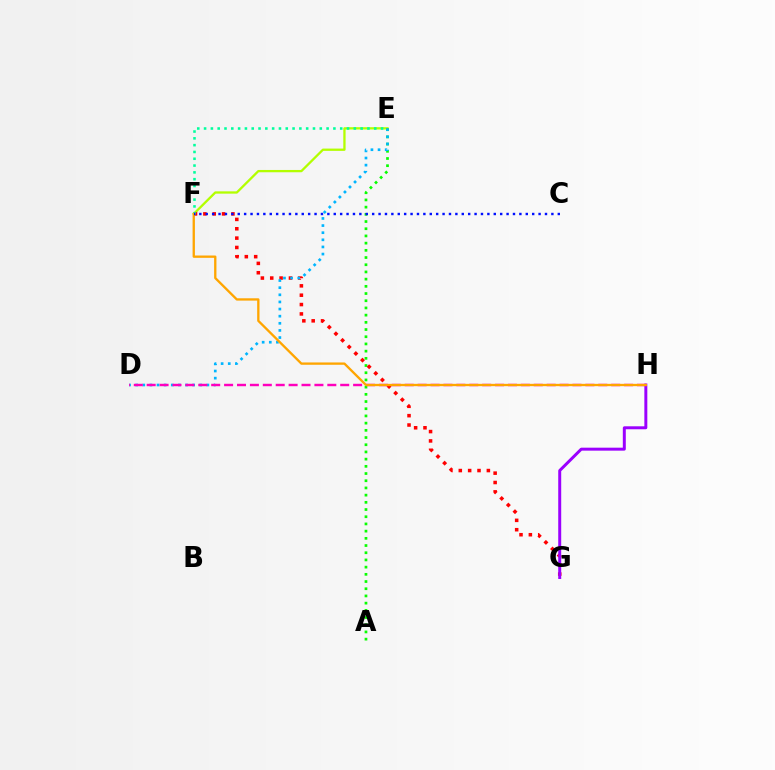{('E', 'F'): [{'color': '#b3ff00', 'line_style': 'solid', 'thickness': 1.65}, {'color': '#00ff9d', 'line_style': 'dotted', 'thickness': 1.85}], ('A', 'E'): [{'color': '#08ff00', 'line_style': 'dotted', 'thickness': 1.96}], ('F', 'G'): [{'color': '#ff0000', 'line_style': 'dotted', 'thickness': 2.54}], ('D', 'E'): [{'color': '#00b5ff', 'line_style': 'dotted', 'thickness': 1.94}], ('G', 'H'): [{'color': '#9b00ff', 'line_style': 'solid', 'thickness': 2.14}], ('D', 'H'): [{'color': '#ff00bd', 'line_style': 'dashed', 'thickness': 1.75}], ('F', 'H'): [{'color': '#ffa500', 'line_style': 'solid', 'thickness': 1.67}], ('C', 'F'): [{'color': '#0010ff', 'line_style': 'dotted', 'thickness': 1.74}]}